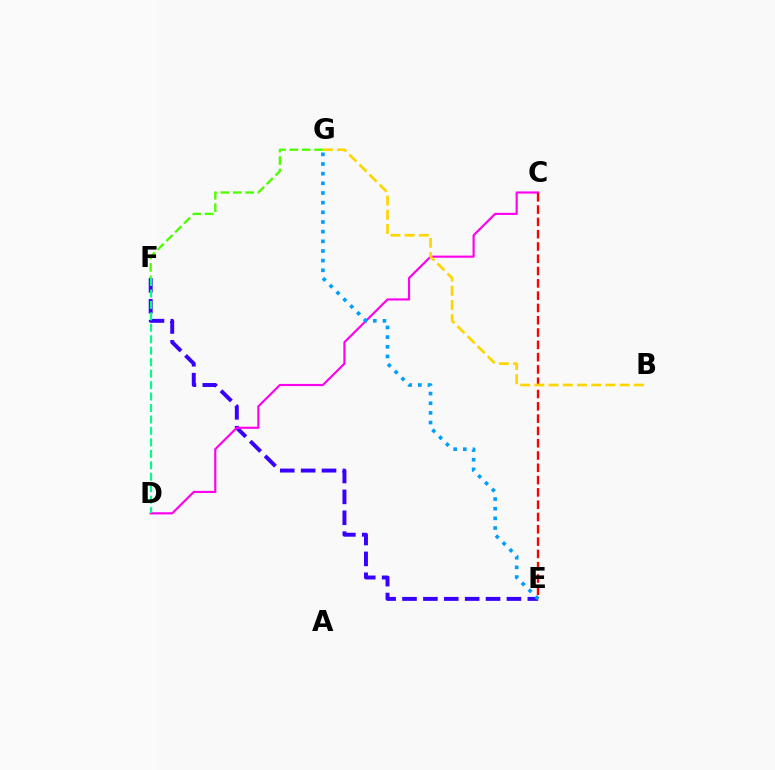{('E', 'F'): [{'color': '#3700ff', 'line_style': 'dashed', 'thickness': 2.84}], ('C', 'D'): [{'color': '#ff00ed', 'line_style': 'solid', 'thickness': 1.55}], ('C', 'E'): [{'color': '#ff0000', 'line_style': 'dashed', 'thickness': 1.67}], ('E', 'G'): [{'color': '#009eff', 'line_style': 'dotted', 'thickness': 2.62}], ('B', 'G'): [{'color': '#ffd500', 'line_style': 'dashed', 'thickness': 1.93}], ('D', 'F'): [{'color': '#00ff86', 'line_style': 'dashed', 'thickness': 1.56}], ('F', 'G'): [{'color': '#4fff00', 'line_style': 'dashed', 'thickness': 1.68}]}